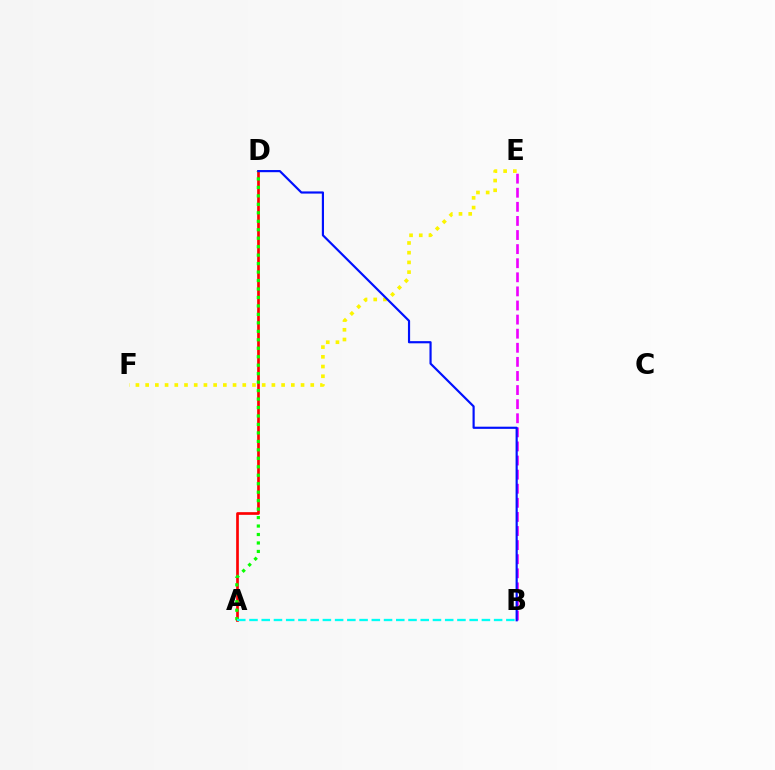{('A', 'D'): [{'color': '#ff0000', 'line_style': 'solid', 'thickness': 1.93}, {'color': '#08ff00', 'line_style': 'dotted', 'thickness': 2.3}], ('B', 'E'): [{'color': '#ee00ff', 'line_style': 'dashed', 'thickness': 1.91}], ('E', 'F'): [{'color': '#fcf500', 'line_style': 'dotted', 'thickness': 2.64}], ('B', 'D'): [{'color': '#0010ff', 'line_style': 'solid', 'thickness': 1.56}], ('A', 'B'): [{'color': '#00fff6', 'line_style': 'dashed', 'thickness': 1.66}]}